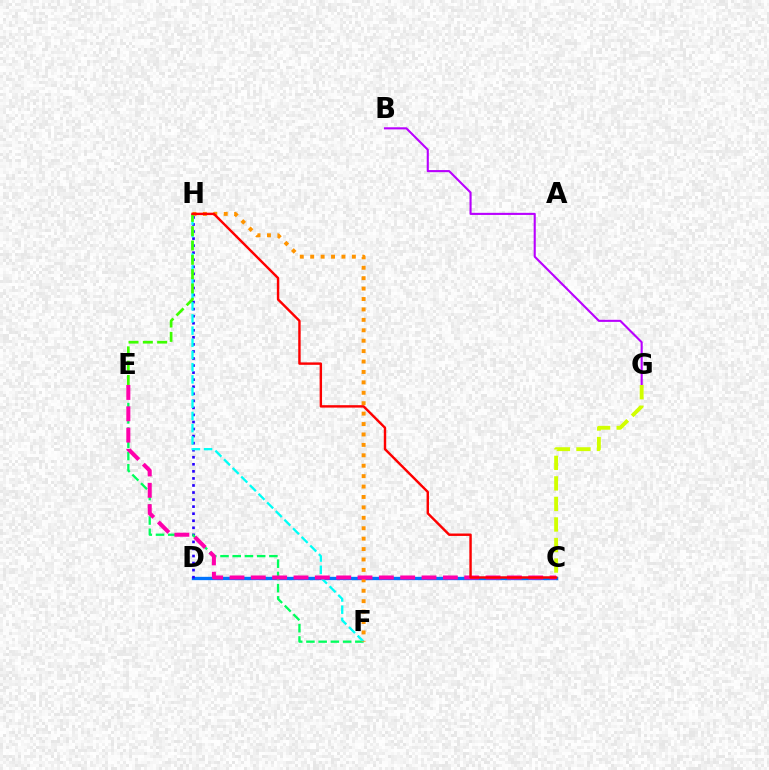{('C', 'D'): [{'color': '#0074ff', 'line_style': 'solid', 'thickness': 2.4}], ('D', 'H'): [{'color': '#2500ff', 'line_style': 'dotted', 'thickness': 1.92}], ('B', 'G'): [{'color': '#b900ff', 'line_style': 'solid', 'thickness': 1.52}], ('E', 'F'): [{'color': '#00ff5c', 'line_style': 'dashed', 'thickness': 1.66}], ('F', 'H'): [{'color': '#00fff6', 'line_style': 'dashed', 'thickness': 1.66}, {'color': '#ff9400', 'line_style': 'dotted', 'thickness': 2.83}], ('C', 'G'): [{'color': '#d1ff00', 'line_style': 'dashed', 'thickness': 2.79}], ('E', 'H'): [{'color': '#3dff00', 'line_style': 'dashed', 'thickness': 1.95}], ('C', 'E'): [{'color': '#ff00ac', 'line_style': 'dashed', 'thickness': 2.9}], ('C', 'H'): [{'color': '#ff0000', 'line_style': 'solid', 'thickness': 1.74}]}